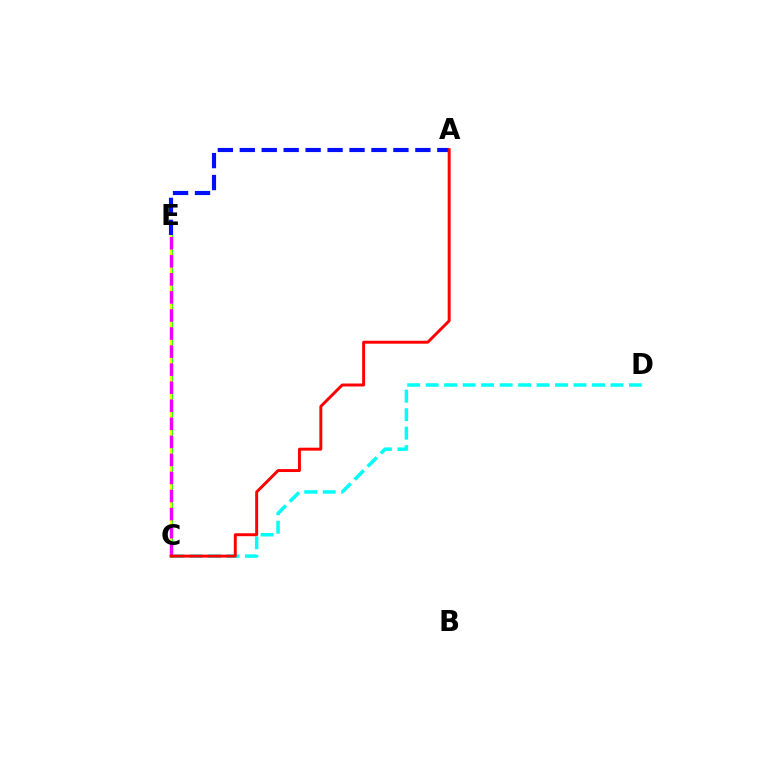{('C', 'D'): [{'color': '#00fff6', 'line_style': 'dashed', 'thickness': 2.51}], ('C', 'E'): [{'color': '#08ff00', 'line_style': 'solid', 'thickness': 1.96}, {'color': '#fcf500', 'line_style': 'solid', 'thickness': 1.53}, {'color': '#ee00ff', 'line_style': 'dashed', 'thickness': 2.45}], ('A', 'E'): [{'color': '#0010ff', 'line_style': 'dashed', 'thickness': 2.98}], ('A', 'C'): [{'color': '#ff0000', 'line_style': 'solid', 'thickness': 2.11}]}